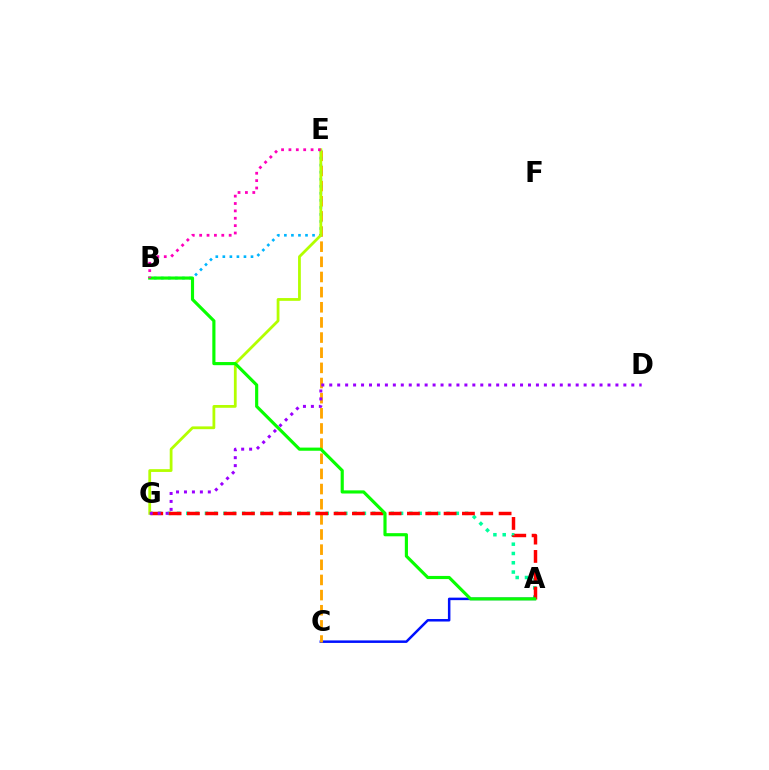{('A', 'G'): [{'color': '#00ff9d', 'line_style': 'dotted', 'thickness': 2.52}, {'color': '#ff0000', 'line_style': 'dashed', 'thickness': 2.49}], ('A', 'C'): [{'color': '#0010ff', 'line_style': 'solid', 'thickness': 1.8}], ('C', 'E'): [{'color': '#ffa500', 'line_style': 'dashed', 'thickness': 2.06}], ('B', 'E'): [{'color': '#00b5ff', 'line_style': 'dotted', 'thickness': 1.91}, {'color': '#ff00bd', 'line_style': 'dotted', 'thickness': 2.0}], ('E', 'G'): [{'color': '#b3ff00', 'line_style': 'solid', 'thickness': 2.0}], ('A', 'B'): [{'color': '#08ff00', 'line_style': 'solid', 'thickness': 2.27}], ('D', 'G'): [{'color': '#9b00ff', 'line_style': 'dotted', 'thickness': 2.16}]}